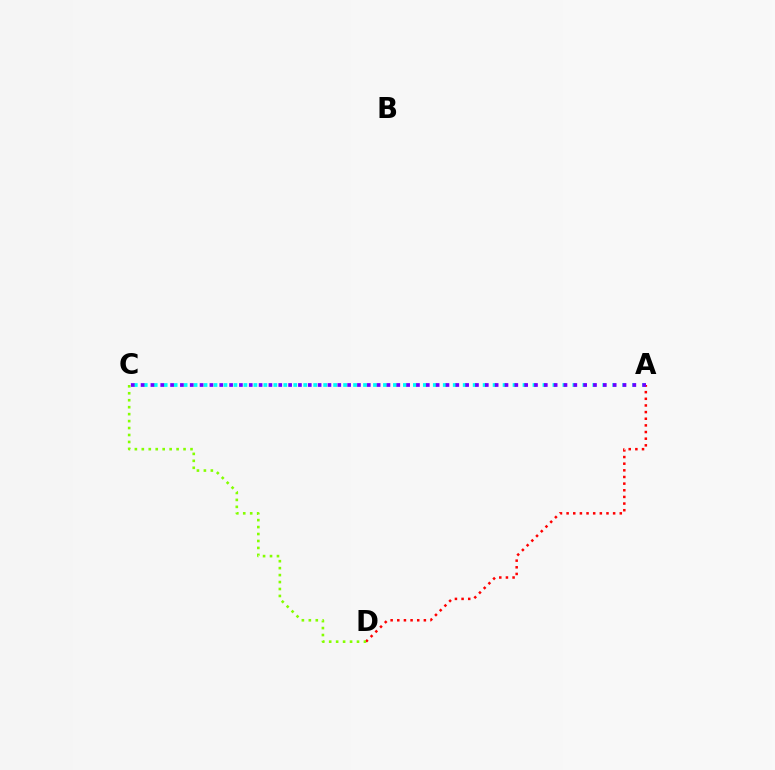{('A', 'C'): [{'color': '#00fff6', 'line_style': 'dotted', 'thickness': 2.71}, {'color': '#7200ff', 'line_style': 'dotted', 'thickness': 2.67}], ('A', 'D'): [{'color': '#ff0000', 'line_style': 'dotted', 'thickness': 1.81}], ('C', 'D'): [{'color': '#84ff00', 'line_style': 'dotted', 'thickness': 1.89}]}